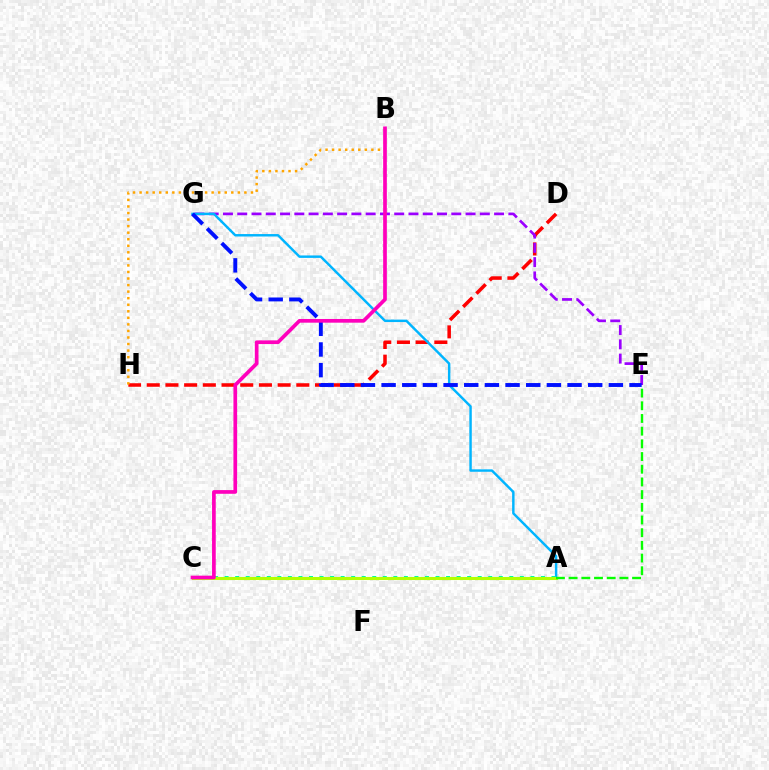{('D', 'H'): [{'color': '#ff0000', 'line_style': 'dashed', 'thickness': 2.54}], ('E', 'G'): [{'color': '#9b00ff', 'line_style': 'dashed', 'thickness': 1.94}, {'color': '#0010ff', 'line_style': 'dashed', 'thickness': 2.81}], ('A', 'G'): [{'color': '#00b5ff', 'line_style': 'solid', 'thickness': 1.76}], ('A', 'C'): [{'color': '#00ff9d', 'line_style': 'dotted', 'thickness': 2.86}, {'color': '#b3ff00', 'line_style': 'solid', 'thickness': 2.21}], ('B', 'H'): [{'color': '#ffa500', 'line_style': 'dotted', 'thickness': 1.78}], ('A', 'E'): [{'color': '#08ff00', 'line_style': 'dashed', 'thickness': 1.72}], ('B', 'C'): [{'color': '#ff00bd', 'line_style': 'solid', 'thickness': 2.66}]}